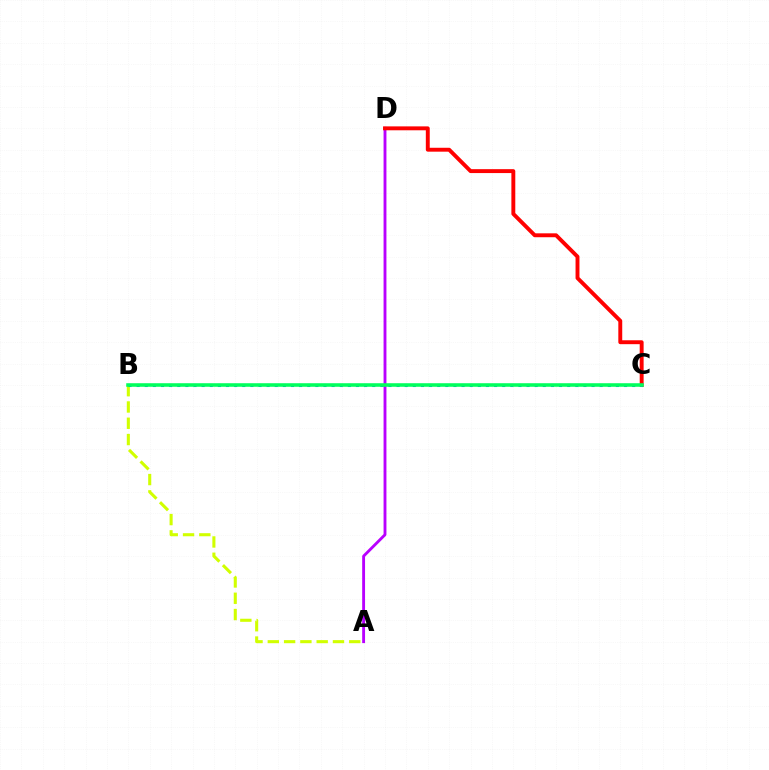{('A', 'B'): [{'color': '#d1ff00', 'line_style': 'dashed', 'thickness': 2.21}], ('A', 'D'): [{'color': '#b900ff', 'line_style': 'solid', 'thickness': 2.06}], ('C', 'D'): [{'color': '#ff0000', 'line_style': 'solid', 'thickness': 2.81}], ('B', 'C'): [{'color': '#0074ff', 'line_style': 'dotted', 'thickness': 2.21}, {'color': '#00ff5c', 'line_style': 'solid', 'thickness': 2.56}]}